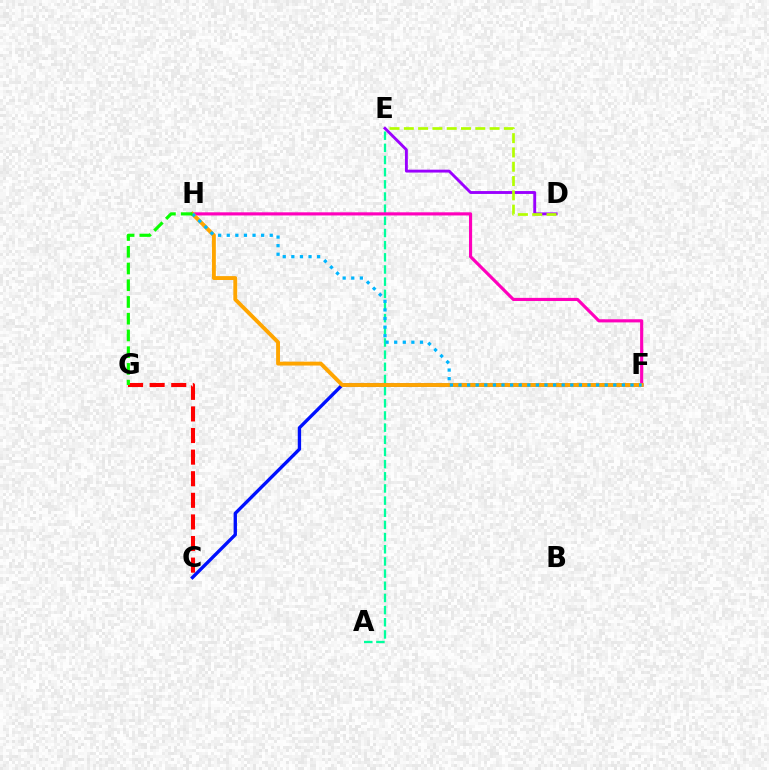{('D', 'E'): [{'color': '#9b00ff', 'line_style': 'solid', 'thickness': 2.07}, {'color': '#b3ff00', 'line_style': 'dashed', 'thickness': 1.94}], ('C', 'G'): [{'color': '#ff0000', 'line_style': 'dashed', 'thickness': 2.93}], ('A', 'E'): [{'color': '#00ff9d', 'line_style': 'dashed', 'thickness': 1.65}], ('F', 'H'): [{'color': '#ff00bd', 'line_style': 'solid', 'thickness': 2.26}, {'color': '#ffa500', 'line_style': 'solid', 'thickness': 2.8}, {'color': '#00b5ff', 'line_style': 'dotted', 'thickness': 2.34}], ('C', 'F'): [{'color': '#0010ff', 'line_style': 'solid', 'thickness': 2.4}], ('G', 'H'): [{'color': '#08ff00', 'line_style': 'dashed', 'thickness': 2.27}]}